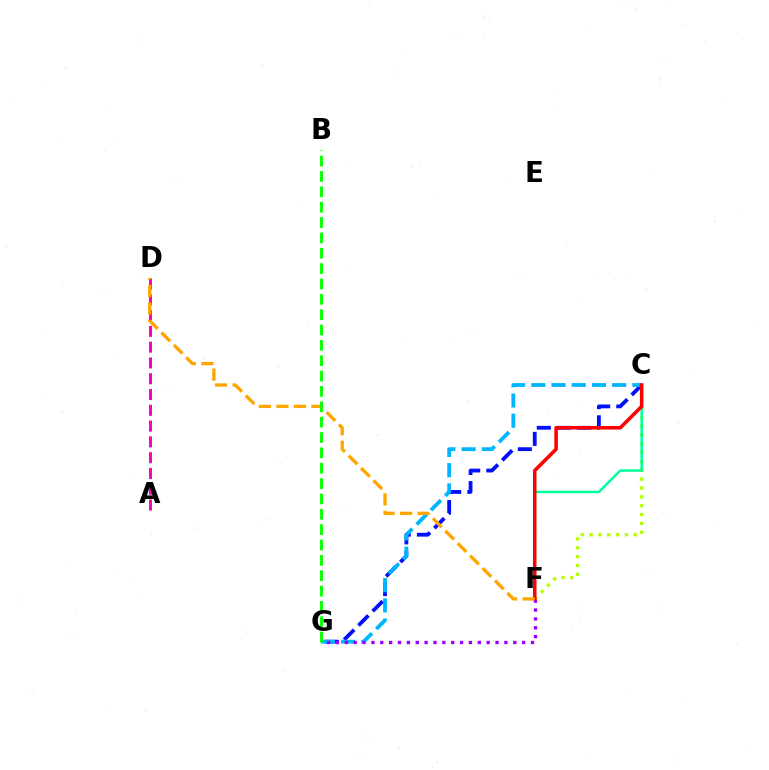{('C', 'F'): [{'color': '#b3ff00', 'line_style': 'dotted', 'thickness': 2.41}, {'color': '#00ff9d', 'line_style': 'solid', 'thickness': 1.8}, {'color': '#ff0000', 'line_style': 'solid', 'thickness': 2.55}], ('C', 'G'): [{'color': '#0010ff', 'line_style': 'dashed', 'thickness': 2.74}, {'color': '#00b5ff', 'line_style': 'dashed', 'thickness': 2.75}], ('A', 'D'): [{'color': '#ff00bd', 'line_style': 'dashed', 'thickness': 2.14}], ('F', 'G'): [{'color': '#9b00ff', 'line_style': 'dotted', 'thickness': 2.41}], ('D', 'F'): [{'color': '#ffa500', 'line_style': 'dashed', 'thickness': 2.38}], ('B', 'G'): [{'color': '#08ff00', 'line_style': 'dashed', 'thickness': 2.09}]}